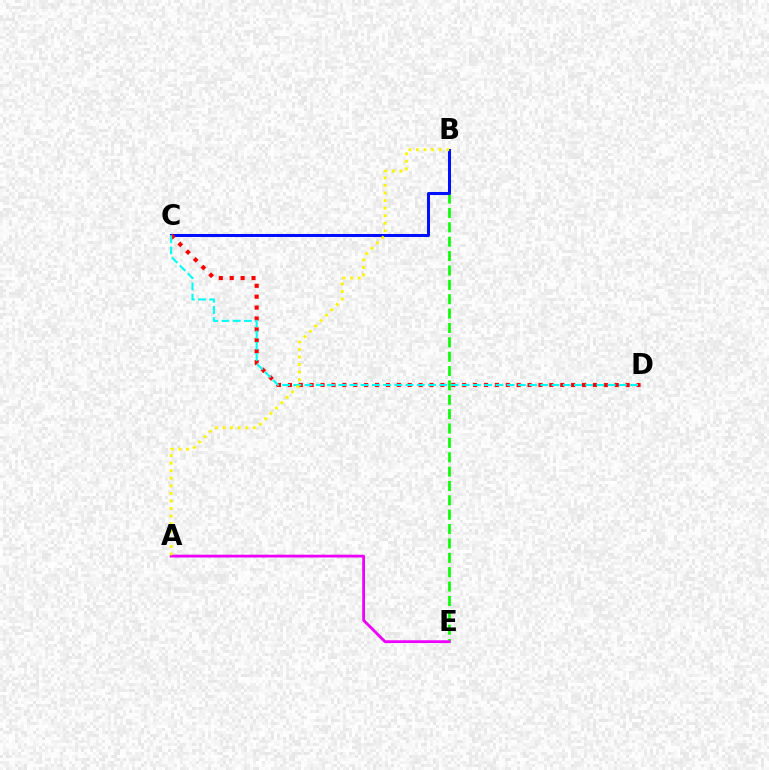{('B', 'E'): [{'color': '#08ff00', 'line_style': 'dashed', 'thickness': 1.95}], ('B', 'C'): [{'color': '#0010ff', 'line_style': 'solid', 'thickness': 2.18}], ('A', 'E'): [{'color': '#ee00ff', 'line_style': 'solid', 'thickness': 2.01}], ('C', 'D'): [{'color': '#ff0000', 'line_style': 'dotted', 'thickness': 2.96}, {'color': '#00fff6', 'line_style': 'dashed', 'thickness': 1.52}], ('A', 'B'): [{'color': '#fcf500', 'line_style': 'dotted', 'thickness': 2.06}]}